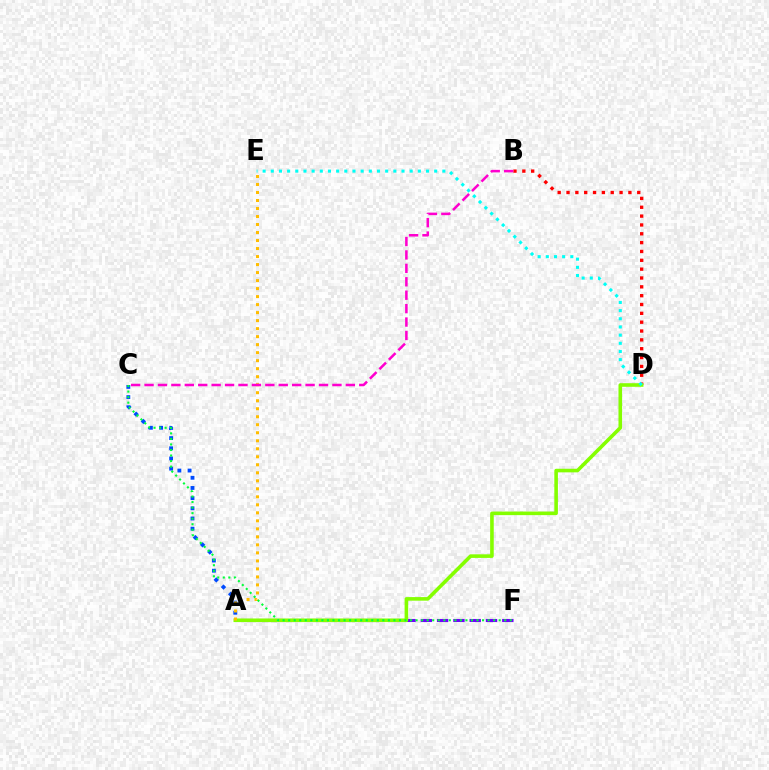{('A', 'F'): [{'color': '#7200ff', 'line_style': 'dashed', 'thickness': 2.21}], ('A', 'C'): [{'color': '#004bff', 'line_style': 'dotted', 'thickness': 2.77}], ('B', 'D'): [{'color': '#ff0000', 'line_style': 'dotted', 'thickness': 2.4}], ('A', 'D'): [{'color': '#84ff00', 'line_style': 'solid', 'thickness': 2.58}], ('A', 'E'): [{'color': '#ffbd00', 'line_style': 'dotted', 'thickness': 2.18}], ('C', 'F'): [{'color': '#00ff39', 'line_style': 'dotted', 'thickness': 1.51}], ('B', 'C'): [{'color': '#ff00cf', 'line_style': 'dashed', 'thickness': 1.82}], ('D', 'E'): [{'color': '#00fff6', 'line_style': 'dotted', 'thickness': 2.22}]}